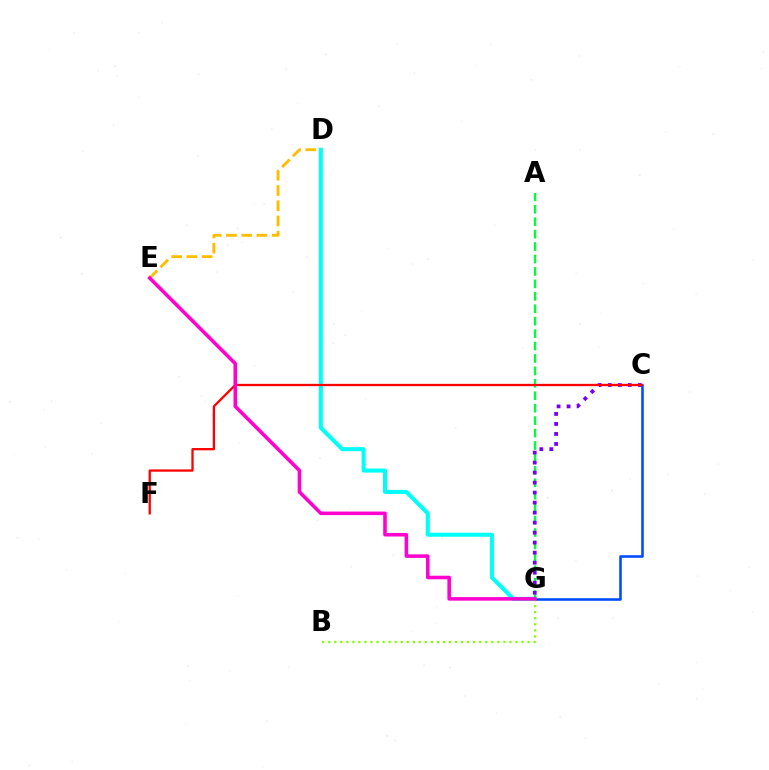{('D', 'G'): [{'color': '#00fff6', 'line_style': 'solid', 'thickness': 2.91}], ('A', 'G'): [{'color': '#00ff39', 'line_style': 'dashed', 'thickness': 1.69}], ('C', 'G'): [{'color': '#004bff', 'line_style': 'solid', 'thickness': 1.86}, {'color': '#7200ff', 'line_style': 'dotted', 'thickness': 2.72}], ('B', 'G'): [{'color': '#84ff00', 'line_style': 'dotted', 'thickness': 1.64}], ('D', 'E'): [{'color': '#ffbd00', 'line_style': 'dashed', 'thickness': 2.07}], ('C', 'F'): [{'color': '#ff0000', 'line_style': 'solid', 'thickness': 1.65}], ('E', 'G'): [{'color': '#ff00cf', 'line_style': 'solid', 'thickness': 2.56}]}